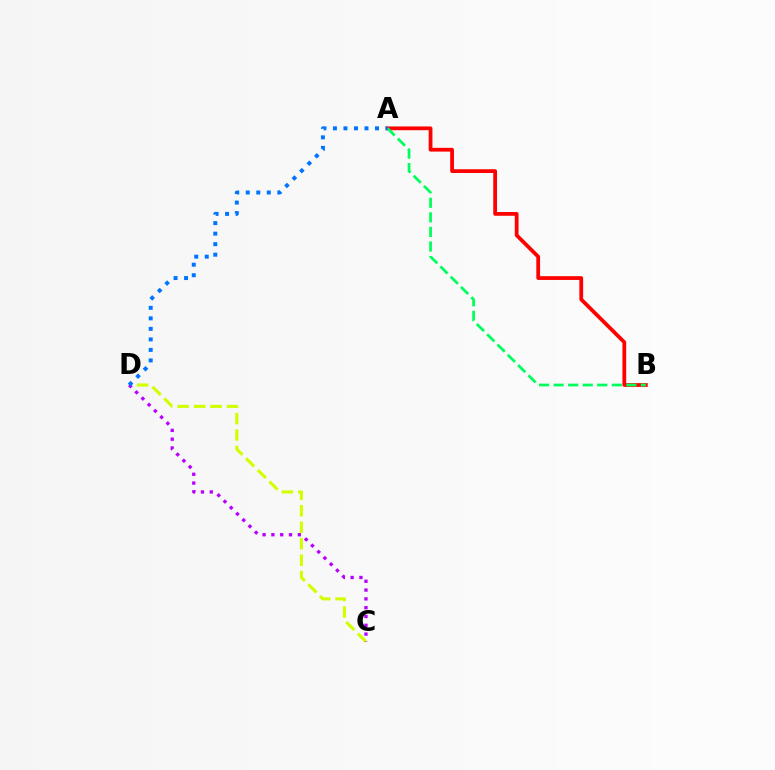{('A', 'B'): [{'color': '#ff0000', 'line_style': 'solid', 'thickness': 2.71}, {'color': '#00ff5c', 'line_style': 'dashed', 'thickness': 1.98}], ('C', 'D'): [{'color': '#d1ff00', 'line_style': 'dashed', 'thickness': 2.24}, {'color': '#b900ff', 'line_style': 'dotted', 'thickness': 2.39}], ('A', 'D'): [{'color': '#0074ff', 'line_style': 'dotted', 'thickness': 2.86}]}